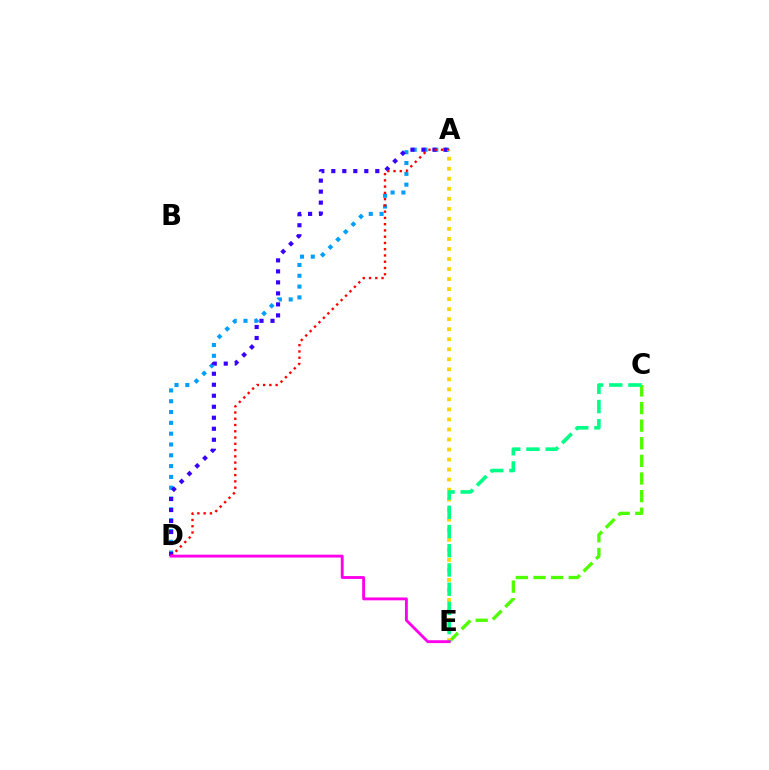{('A', 'D'): [{'color': '#009eff', 'line_style': 'dotted', 'thickness': 2.94}, {'color': '#3700ff', 'line_style': 'dotted', 'thickness': 2.99}, {'color': '#ff0000', 'line_style': 'dotted', 'thickness': 1.7}], ('C', 'E'): [{'color': '#4fff00', 'line_style': 'dashed', 'thickness': 2.39}, {'color': '#00ff86', 'line_style': 'dashed', 'thickness': 2.61}], ('A', 'E'): [{'color': '#ffd500', 'line_style': 'dotted', 'thickness': 2.73}], ('D', 'E'): [{'color': '#ff00ed', 'line_style': 'solid', 'thickness': 2.06}]}